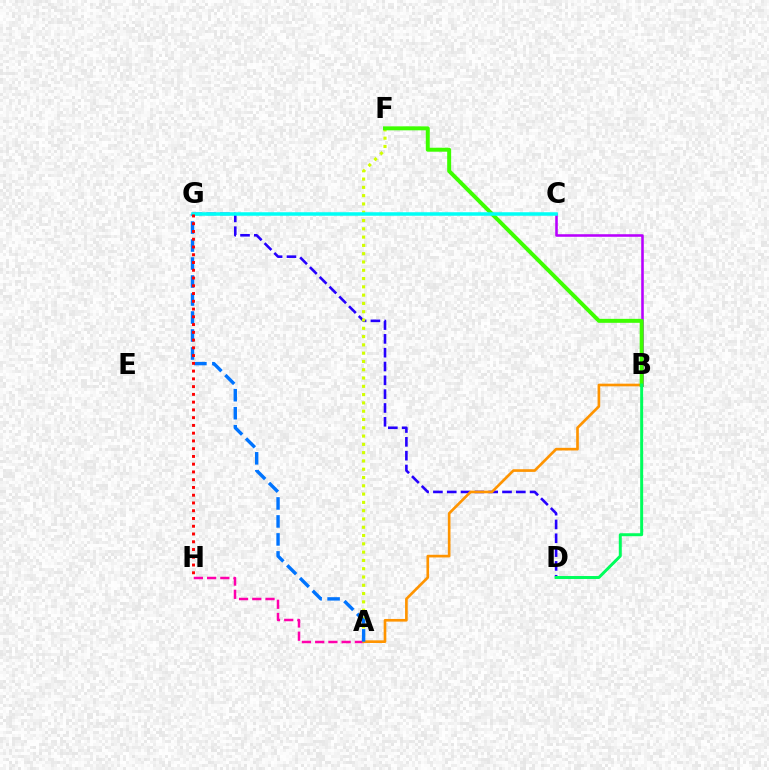{('D', 'G'): [{'color': '#2500ff', 'line_style': 'dashed', 'thickness': 1.88}], ('A', 'H'): [{'color': '#ff00ac', 'line_style': 'dashed', 'thickness': 1.8}], ('A', 'F'): [{'color': '#d1ff00', 'line_style': 'dotted', 'thickness': 2.25}], ('B', 'C'): [{'color': '#b900ff', 'line_style': 'solid', 'thickness': 1.84}], ('A', 'B'): [{'color': '#ff9400', 'line_style': 'solid', 'thickness': 1.91}], ('B', 'F'): [{'color': '#3dff00', 'line_style': 'solid', 'thickness': 2.85}], ('A', 'G'): [{'color': '#0074ff', 'line_style': 'dashed', 'thickness': 2.44}], ('B', 'D'): [{'color': '#00ff5c', 'line_style': 'solid', 'thickness': 2.14}], ('C', 'G'): [{'color': '#00fff6', 'line_style': 'solid', 'thickness': 2.53}], ('G', 'H'): [{'color': '#ff0000', 'line_style': 'dotted', 'thickness': 2.11}]}